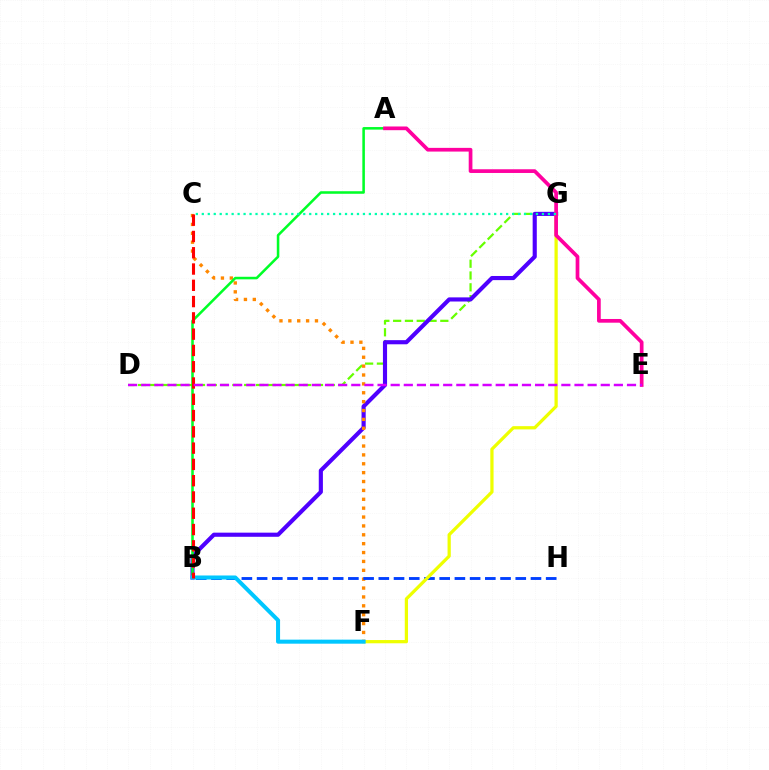{('D', 'G'): [{'color': '#66ff00', 'line_style': 'dashed', 'thickness': 1.6}], ('B', 'G'): [{'color': '#4f00ff', 'line_style': 'solid', 'thickness': 2.98}], ('C', 'F'): [{'color': '#ff8800', 'line_style': 'dotted', 'thickness': 2.41}], ('A', 'B'): [{'color': '#00ff27', 'line_style': 'solid', 'thickness': 1.83}], ('B', 'H'): [{'color': '#003fff', 'line_style': 'dashed', 'thickness': 2.07}], ('F', 'G'): [{'color': '#eeff00', 'line_style': 'solid', 'thickness': 2.33}], ('A', 'E'): [{'color': '#ff00a0', 'line_style': 'solid', 'thickness': 2.67}], ('B', 'F'): [{'color': '#00c7ff', 'line_style': 'solid', 'thickness': 2.9}], ('B', 'C'): [{'color': '#ff0000', 'line_style': 'dashed', 'thickness': 2.21}], ('D', 'E'): [{'color': '#d600ff', 'line_style': 'dashed', 'thickness': 1.78}], ('C', 'G'): [{'color': '#00ffaf', 'line_style': 'dotted', 'thickness': 1.62}]}